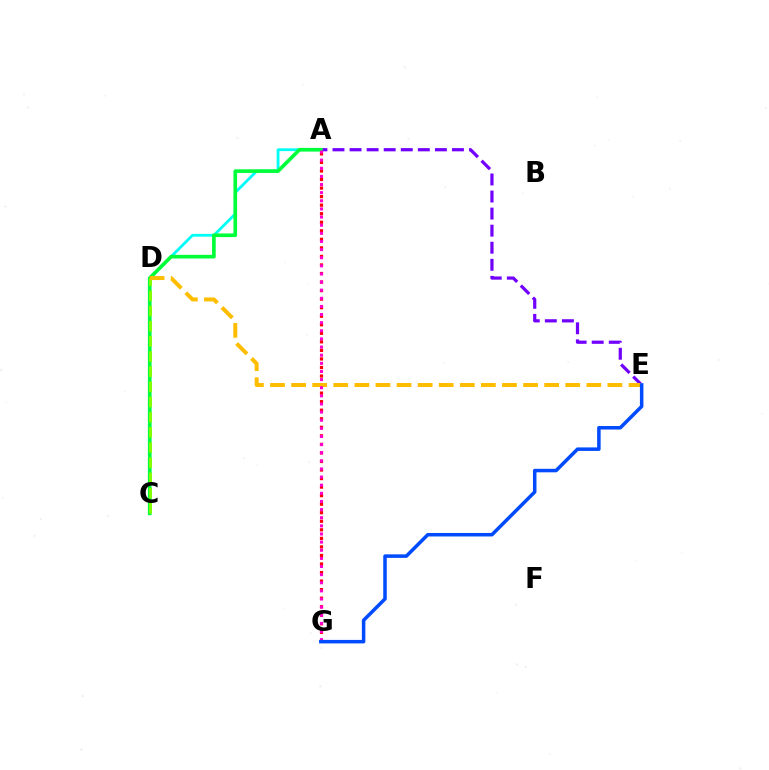{('A', 'E'): [{'color': '#7200ff', 'line_style': 'dashed', 'thickness': 2.32}], ('A', 'C'): [{'color': '#00fff6', 'line_style': 'solid', 'thickness': 2.02}, {'color': '#00ff39', 'line_style': 'solid', 'thickness': 2.62}], ('C', 'D'): [{'color': '#84ff00', 'line_style': 'dashed', 'thickness': 2.06}], ('A', 'G'): [{'color': '#ff0000', 'line_style': 'dotted', 'thickness': 2.32}, {'color': '#ff00cf', 'line_style': 'dotted', 'thickness': 2.21}], ('D', 'E'): [{'color': '#ffbd00', 'line_style': 'dashed', 'thickness': 2.86}], ('E', 'G'): [{'color': '#004bff', 'line_style': 'solid', 'thickness': 2.53}]}